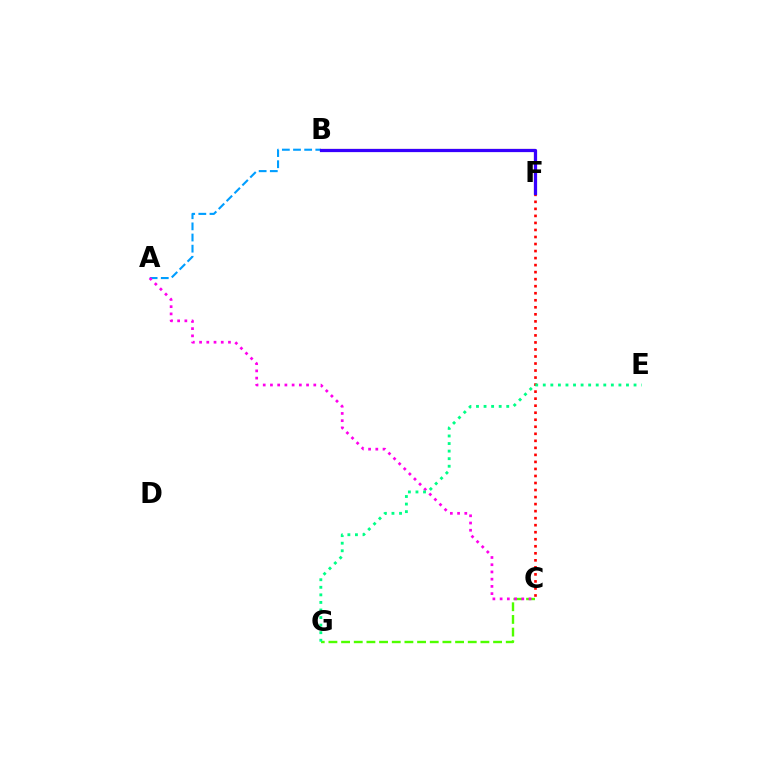{('B', 'F'): [{'color': '#ffd500', 'line_style': 'solid', 'thickness': 1.55}, {'color': '#3700ff', 'line_style': 'solid', 'thickness': 2.33}], ('A', 'B'): [{'color': '#009eff', 'line_style': 'dashed', 'thickness': 1.51}], ('C', 'F'): [{'color': '#ff0000', 'line_style': 'dotted', 'thickness': 1.91}], ('C', 'G'): [{'color': '#4fff00', 'line_style': 'dashed', 'thickness': 1.72}], ('A', 'C'): [{'color': '#ff00ed', 'line_style': 'dotted', 'thickness': 1.96}], ('E', 'G'): [{'color': '#00ff86', 'line_style': 'dotted', 'thickness': 2.06}]}